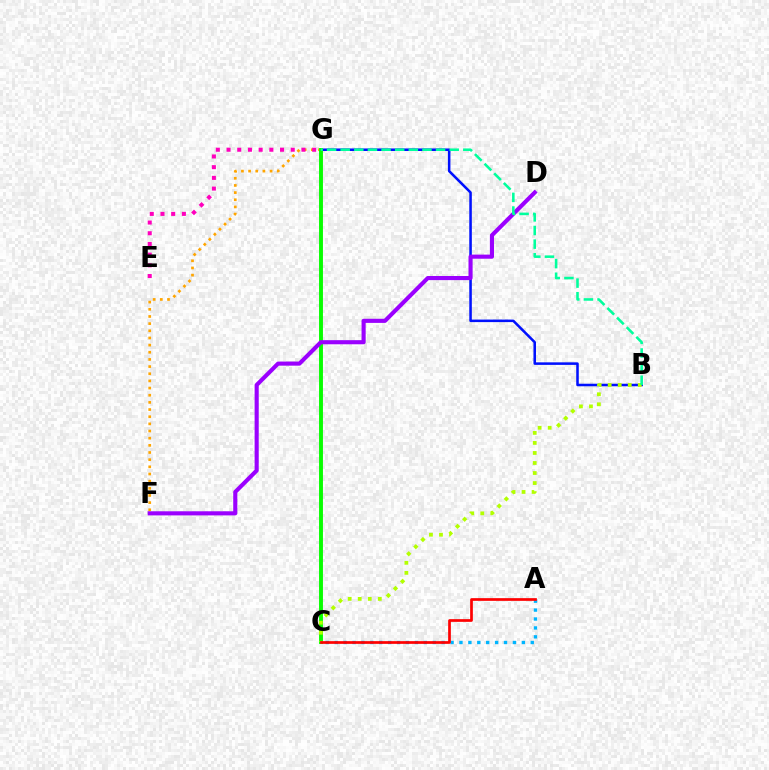{('F', 'G'): [{'color': '#ffa500', 'line_style': 'dotted', 'thickness': 1.95}], ('B', 'G'): [{'color': '#0010ff', 'line_style': 'solid', 'thickness': 1.83}, {'color': '#00ff9d', 'line_style': 'dashed', 'thickness': 1.85}], ('C', 'G'): [{'color': '#08ff00', 'line_style': 'solid', 'thickness': 2.81}], ('D', 'F'): [{'color': '#9b00ff', 'line_style': 'solid', 'thickness': 2.96}], ('A', 'C'): [{'color': '#00b5ff', 'line_style': 'dotted', 'thickness': 2.42}, {'color': '#ff0000', 'line_style': 'solid', 'thickness': 1.95}], ('B', 'C'): [{'color': '#b3ff00', 'line_style': 'dotted', 'thickness': 2.73}], ('E', 'G'): [{'color': '#ff00bd', 'line_style': 'dotted', 'thickness': 2.91}]}